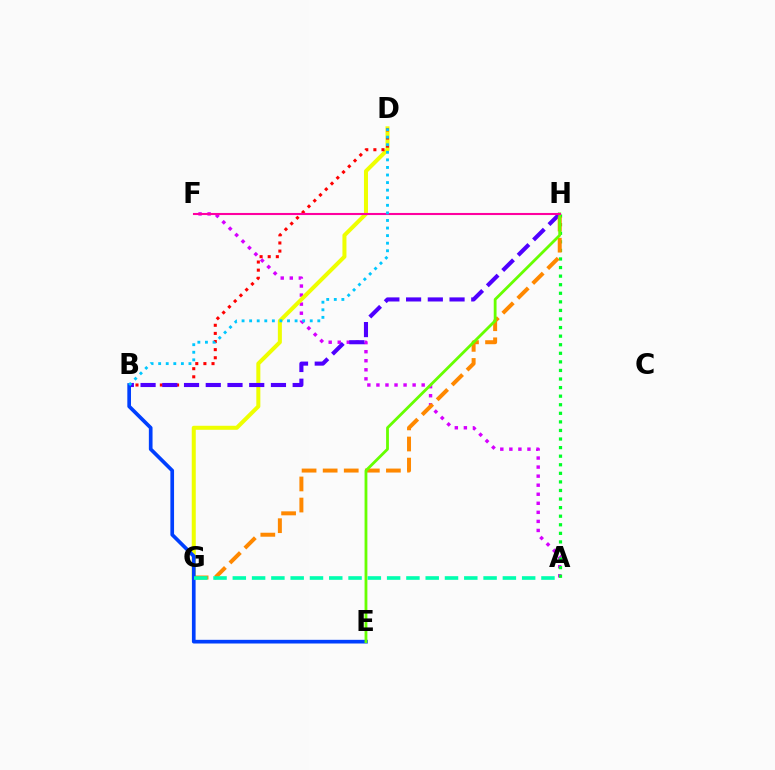{('A', 'F'): [{'color': '#d600ff', 'line_style': 'dotted', 'thickness': 2.46}], ('D', 'G'): [{'color': '#eeff00', 'line_style': 'solid', 'thickness': 2.89}], ('A', 'H'): [{'color': '#00ff27', 'line_style': 'dotted', 'thickness': 2.33}], ('B', 'D'): [{'color': '#ff0000', 'line_style': 'dotted', 'thickness': 2.21}, {'color': '#00c7ff', 'line_style': 'dotted', 'thickness': 2.06}], ('B', 'H'): [{'color': '#4f00ff', 'line_style': 'dashed', 'thickness': 2.95}], ('G', 'H'): [{'color': '#ff8800', 'line_style': 'dashed', 'thickness': 2.86}], ('B', 'E'): [{'color': '#003fff', 'line_style': 'solid', 'thickness': 2.65}], ('E', 'H'): [{'color': '#66ff00', 'line_style': 'solid', 'thickness': 2.02}], ('F', 'H'): [{'color': '#ff00a0', 'line_style': 'solid', 'thickness': 1.5}], ('A', 'G'): [{'color': '#00ffaf', 'line_style': 'dashed', 'thickness': 2.62}]}